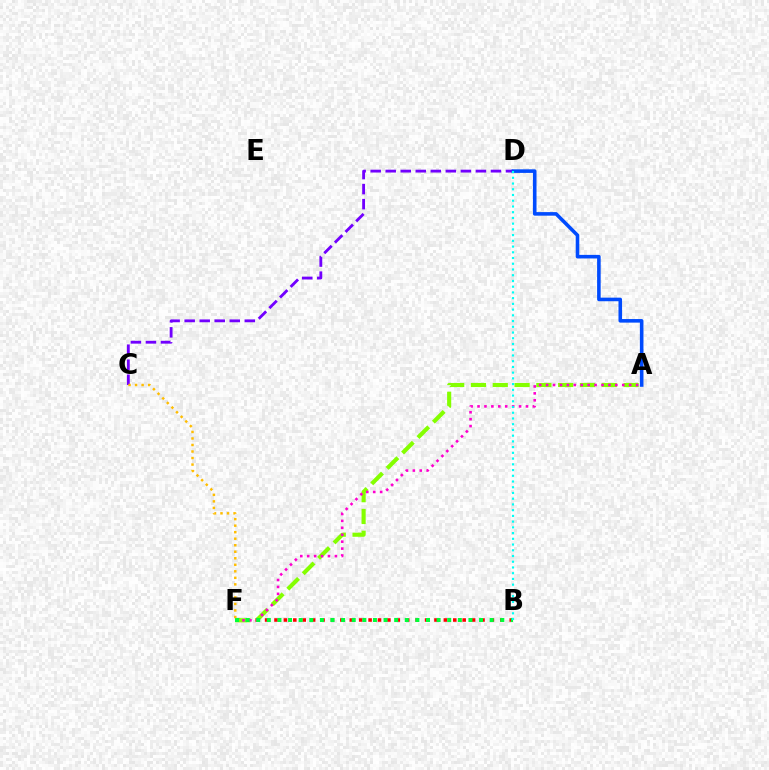{('C', 'D'): [{'color': '#7200ff', 'line_style': 'dashed', 'thickness': 2.04}], ('B', 'F'): [{'color': '#ff0000', 'line_style': 'dotted', 'thickness': 2.56}, {'color': '#00ff39', 'line_style': 'dotted', 'thickness': 2.88}], ('A', 'F'): [{'color': '#84ff00', 'line_style': 'dashed', 'thickness': 2.96}, {'color': '#ff00cf', 'line_style': 'dotted', 'thickness': 1.88}], ('A', 'D'): [{'color': '#004bff', 'line_style': 'solid', 'thickness': 2.57}], ('C', 'F'): [{'color': '#ffbd00', 'line_style': 'dotted', 'thickness': 1.77}], ('B', 'D'): [{'color': '#00fff6', 'line_style': 'dotted', 'thickness': 1.56}]}